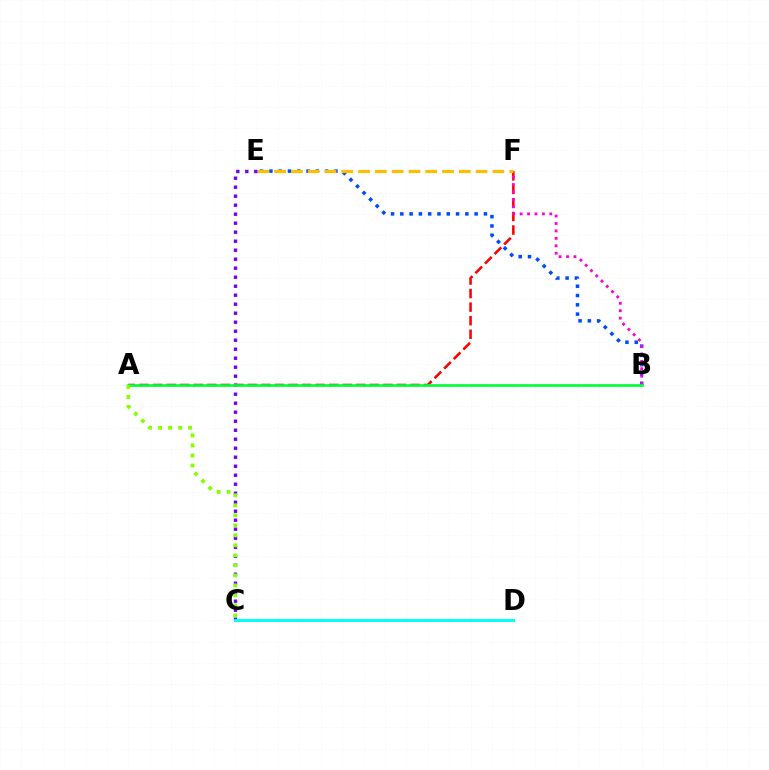{('A', 'F'): [{'color': '#ff0000', 'line_style': 'dashed', 'thickness': 1.84}], ('B', 'E'): [{'color': '#004bff', 'line_style': 'dotted', 'thickness': 2.52}], ('B', 'F'): [{'color': '#ff00cf', 'line_style': 'dotted', 'thickness': 2.02}], ('E', 'F'): [{'color': '#ffbd00', 'line_style': 'dashed', 'thickness': 2.28}], ('C', 'E'): [{'color': '#7200ff', 'line_style': 'dotted', 'thickness': 2.45}], ('A', 'B'): [{'color': '#00ff39', 'line_style': 'solid', 'thickness': 1.94}], ('A', 'C'): [{'color': '#84ff00', 'line_style': 'dotted', 'thickness': 2.72}], ('C', 'D'): [{'color': '#00fff6', 'line_style': 'solid', 'thickness': 2.14}]}